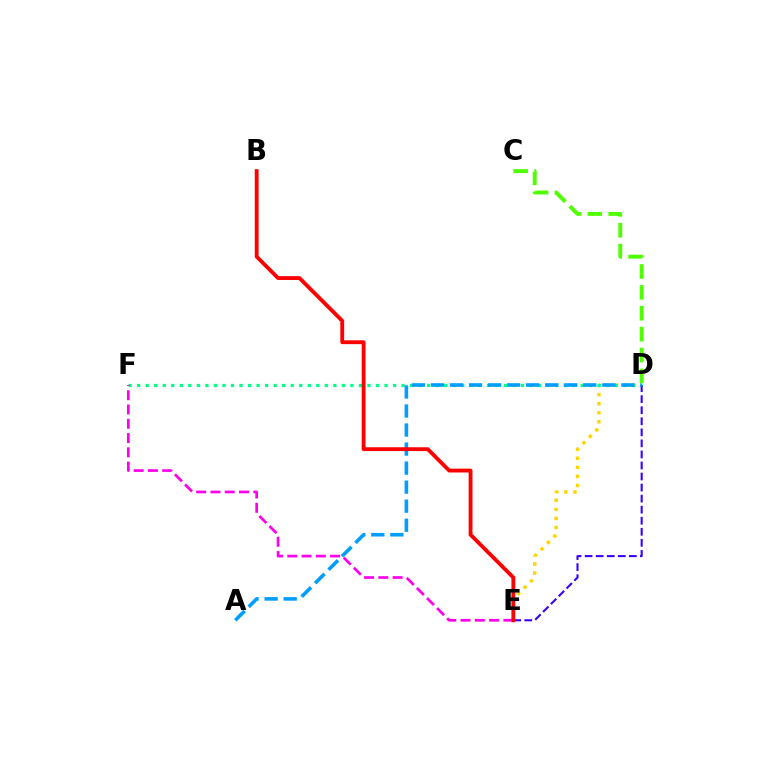{('D', 'E'): [{'color': '#ffd500', 'line_style': 'dotted', 'thickness': 2.46}, {'color': '#3700ff', 'line_style': 'dashed', 'thickness': 1.5}], ('D', 'F'): [{'color': '#00ff86', 'line_style': 'dotted', 'thickness': 2.32}], ('C', 'D'): [{'color': '#4fff00', 'line_style': 'dashed', 'thickness': 2.84}], ('E', 'F'): [{'color': '#ff00ed', 'line_style': 'dashed', 'thickness': 1.94}], ('A', 'D'): [{'color': '#009eff', 'line_style': 'dashed', 'thickness': 2.59}], ('B', 'E'): [{'color': '#ff0000', 'line_style': 'solid', 'thickness': 2.77}]}